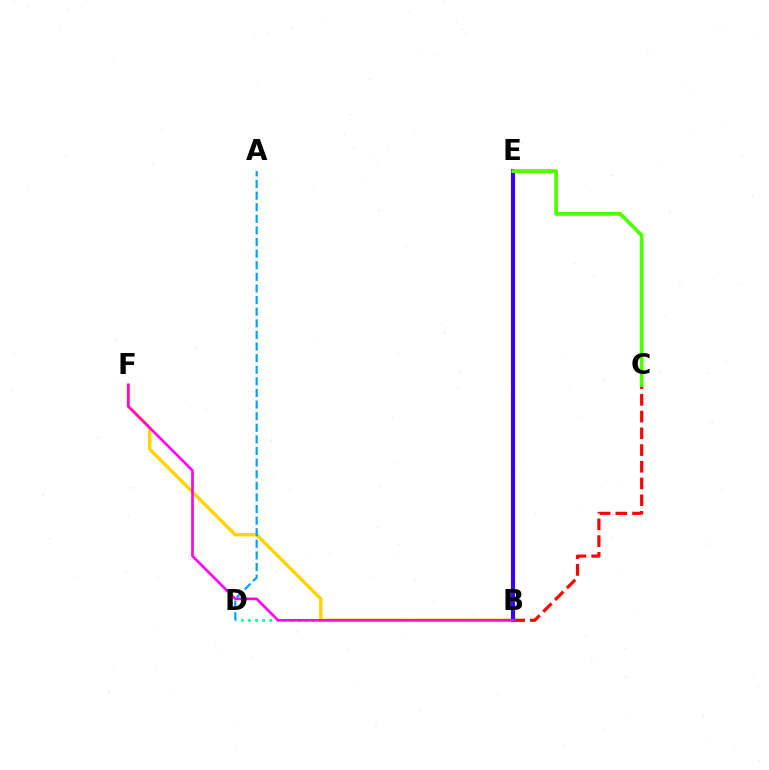{('B', 'D'): [{'color': '#00ff86', 'line_style': 'dotted', 'thickness': 1.93}], ('B', 'F'): [{'color': '#ffd500', 'line_style': 'solid', 'thickness': 2.5}, {'color': '#ff00ed', 'line_style': 'solid', 'thickness': 1.9}], ('A', 'D'): [{'color': '#009eff', 'line_style': 'dashed', 'thickness': 1.58}], ('B', 'C'): [{'color': '#ff0000', 'line_style': 'dashed', 'thickness': 2.27}], ('B', 'E'): [{'color': '#3700ff', 'line_style': 'solid', 'thickness': 2.95}], ('C', 'E'): [{'color': '#4fff00', 'line_style': 'solid', 'thickness': 2.7}]}